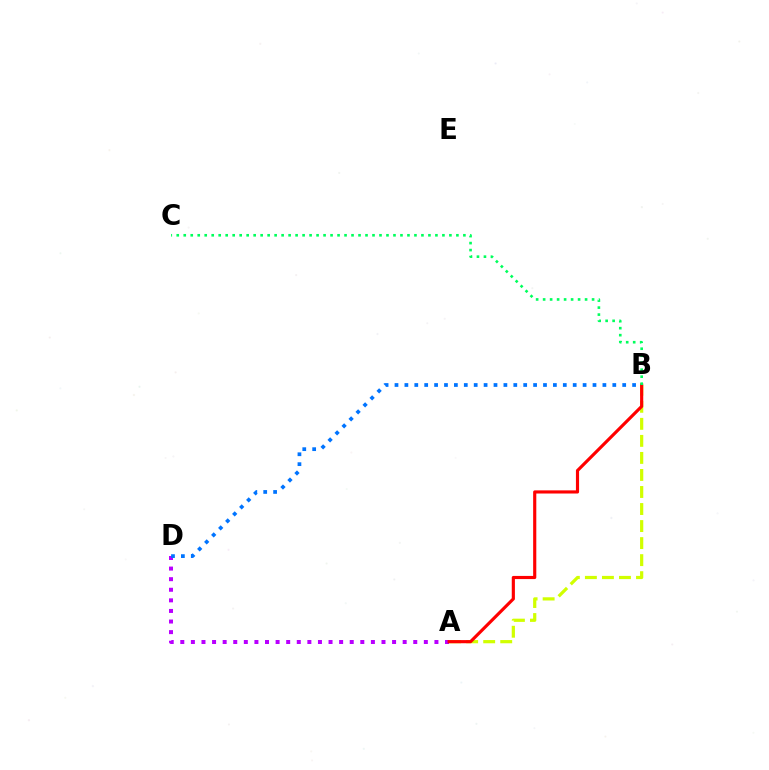{('A', 'D'): [{'color': '#b900ff', 'line_style': 'dotted', 'thickness': 2.88}], ('A', 'B'): [{'color': '#d1ff00', 'line_style': 'dashed', 'thickness': 2.31}, {'color': '#ff0000', 'line_style': 'solid', 'thickness': 2.27}], ('B', 'D'): [{'color': '#0074ff', 'line_style': 'dotted', 'thickness': 2.69}], ('B', 'C'): [{'color': '#00ff5c', 'line_style': 'dotted', 'thickness': 1.9}]}